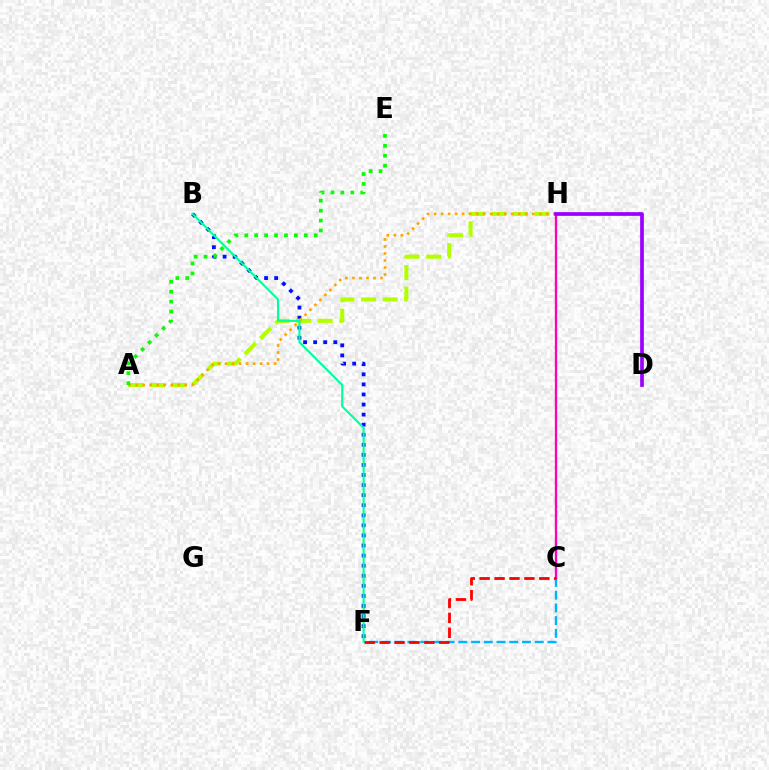{('B', 'F'): [{'color': '#0010ff', 'line_style': 'dotted', 'thickness': 2.74}, {'color': '#00ff9d', 'line_style': 'solid', 'thickness': 1.54}], ('A', 'H'): [{'color': '#b3ff00', 'line_style': 'dashed', 'thickness': 2.93}, {'color': '#ffa500', 'line_style': 'dotted', 'thickness': 1.91}], ('C', 'F'): [{'color': '#00b5ff', 'line_style': 'dashed', 'thickness': 1.73}, {'color': '#ff0000', 'line_style': 'dashed', 'thickness': 2.03}], ('C', 'H'): [{'color': '#ff00bd', 'line_style': 'solid', 'thickness': 1.68}], ('D', 'H'): [{'color': '#9b00ff', 'line_style': 'solid', 'thickness': 2.67}], ('A', 'E'): [{'color': '#08ff00', 'line_style': 'dotted', 'thickness': 2.7}]}